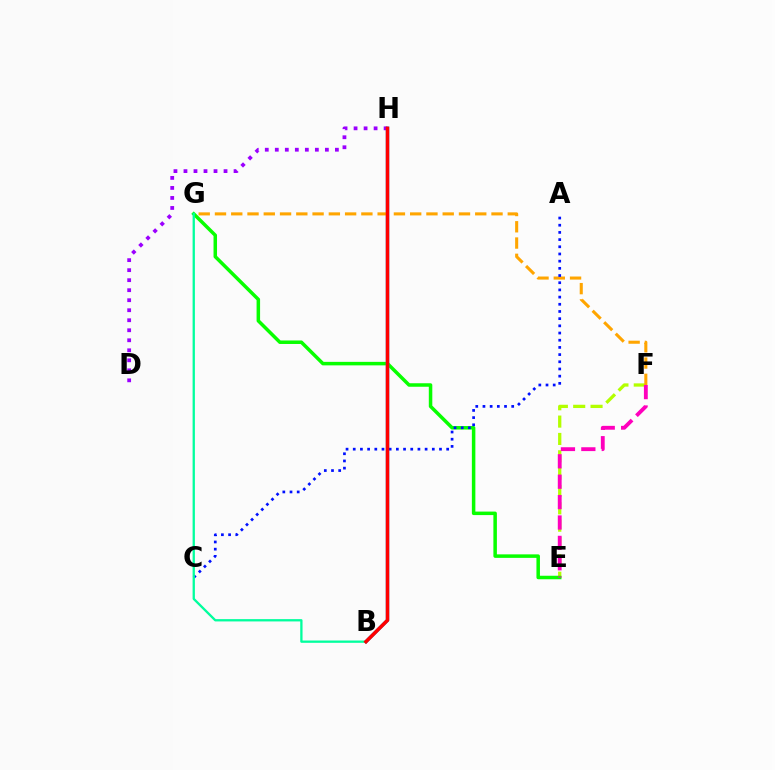{('E', 'F'): [{'color': '#b3ff00', 'line_style': 'dashed', 'thickness': 2.36}, {'color': '#ff00bd', 'line_style': 'dashed', 'thickness': 2.77}], ('E', 'G'): [{'color': '#08ff00', 'line_style': 'solid', 'thickness': 2.52}], ('B', 'H'): [{'color': '#00b5ff', 'line_style': 'solid', 'thickness': 2.47}, {'color': '#ff0000', 'line_style': 'solid', 'thickness': 2.53}], ('F', 'G'): [{'color': '#ffa500', 'line_style': 'dashed', 'thickness': 2.21}], ('D', 'H'): [{'color': '#9b00ff', 'line_style': 'dotted', 'thickness': 2.72}], ('A', 'C'): [{'color': '#0010ff', 'line_style': 'dotted', 'thickness': 1.95}], ('B', 'G'): [{'color': '#00ff9d', 'line_style': 'solid', 'thickness': 1.66}]}